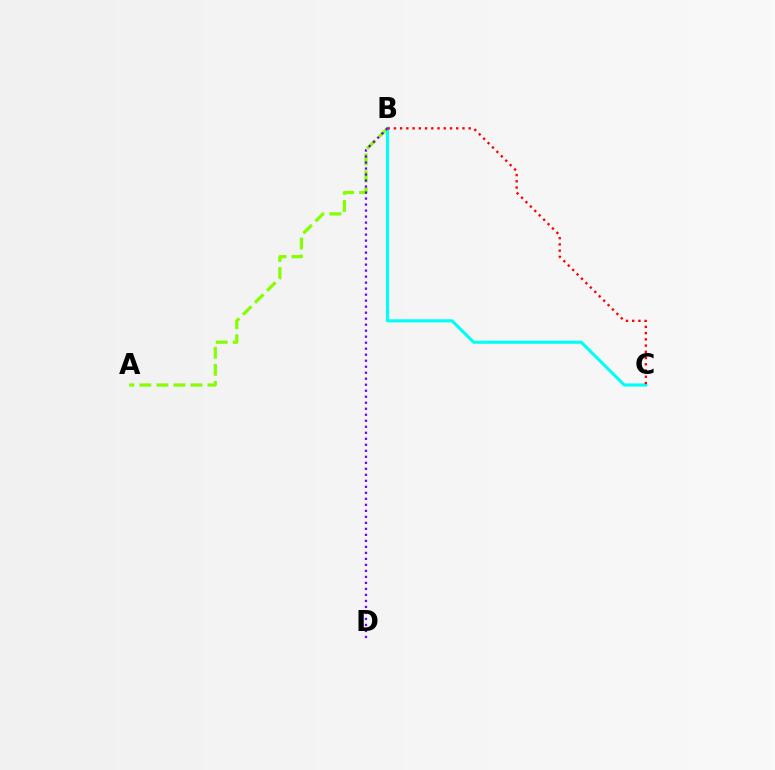{('A', 'B'): [{'color': '#84ff00', 'line_style': 'dashed', 'thickness': 2.31}], ('B', 'C'): [{'color': '#00fff6', 'line_style': 'solid', 'thickness': 2.25}, {'color': '#ff0000', 'line_style': 'dotted', 'thickness': 1.69}], ('B', 'D'): [{'color': '#7200ff', 'line_style': 'dotted', 'thickness': 1.63}]}